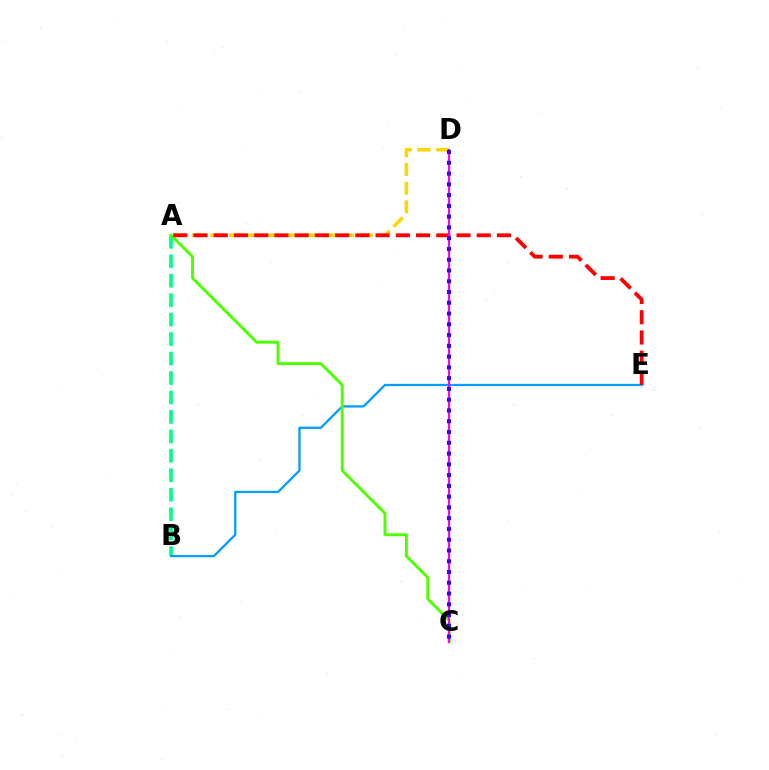{('A', 'B'): [{'color': '#00ff86', 'line_style': 'dashed', 'thickness': 2.64}], ('B', 'E'): [{'color': '#009eff', 'line_style': 'solid', 'thickness': 1.64}], ('A', 'C'): [{'color': '#4fff00', 'line_style': 'solid', 'thickness': 2.12}], ('A', 'D'): [{'color': '#ffd500', 'line_style': 'dashed', 'thickness': 2.54}], ('A', 'E'): [{'color': '#ff0000', 'line_style': 'dashed', 'thickness': 2.75}], ('C', 'D'): [{'color': '#ff00ed', 'line_style': 'solid', 'thickness': 1.53}, {'color': '#3700ff', 'line_style': 'dotted', 'thickness': 2.93}]}